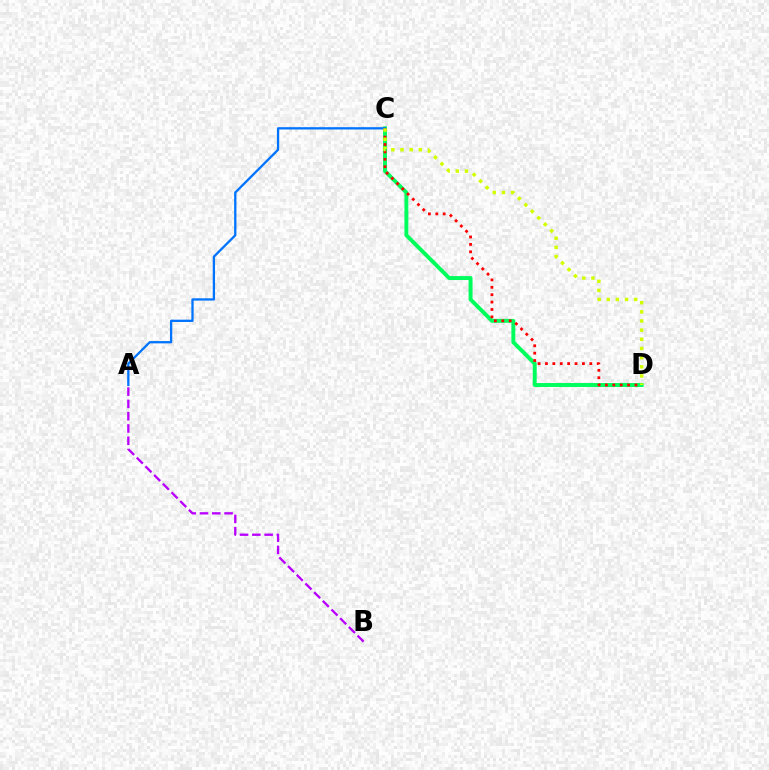{('C', 'D'): [{'color': '#00ff5c', 'line_style': 'solid', 'thickness': 2.84}, {'color': '#ff0000', 'line_style': 'dotted', 'thickness': 2.01}, {'color': '#d1ff00', 'line_style': 'dotted', 'thickness': 2.49}], ('A', 'C'): [{'color': '#0074ff', 'line_style': 'solid', 'thickness': 1.65}], ('A', 'B'): [{'color': '#b900ff', 'line_style': 'dashed', 'thickness': 1.67}]}